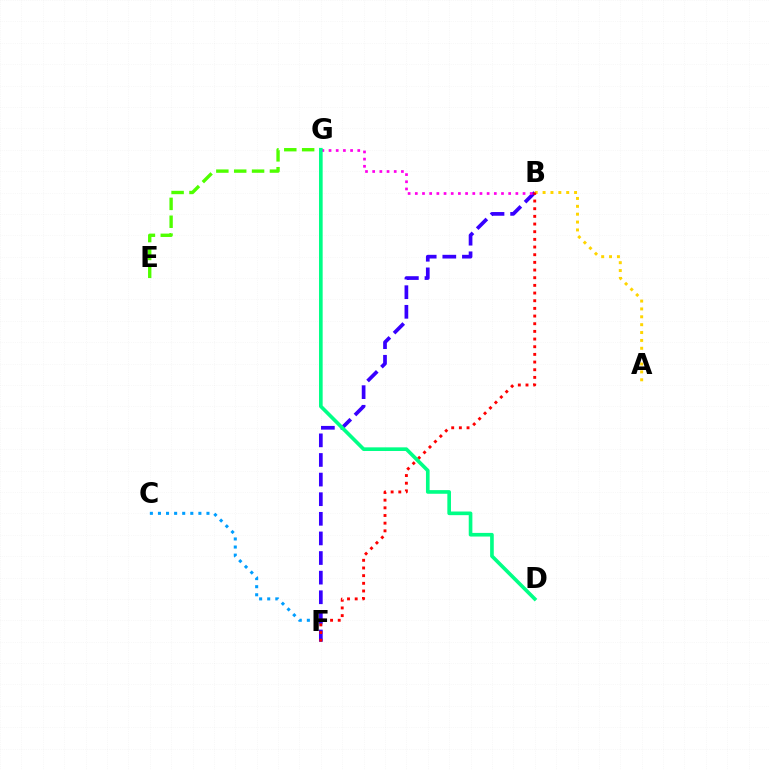{('C', 'F'): [{'color': '#009eff', 'line_style': 'dotted', 'thickness': 2.2}], ('B', 'F'): [{'color': '#3700ff', 'line_style': 'dashed', 'thickness': 2.66}, {'color': '#ff0000', 'line_style': 'dotted', 'thickness': 2.08}], ('A', 'B'): [{'color': '#ffd500', 'line_style': 'dotted', 'thickness': 2.14}], ('E', 'G'): [{'color': '#4fff00', 'line_style': 'dashed', 'thickness': 2.43}], ('B', 'G'): [{'color': '#ff00ed', 'line_style': 'dotted', 'thickness': 1.95}], ('D', 'G'): [{'color': '#00ff86', 'line_style': 'solid', 'thickness': 2.62}]}